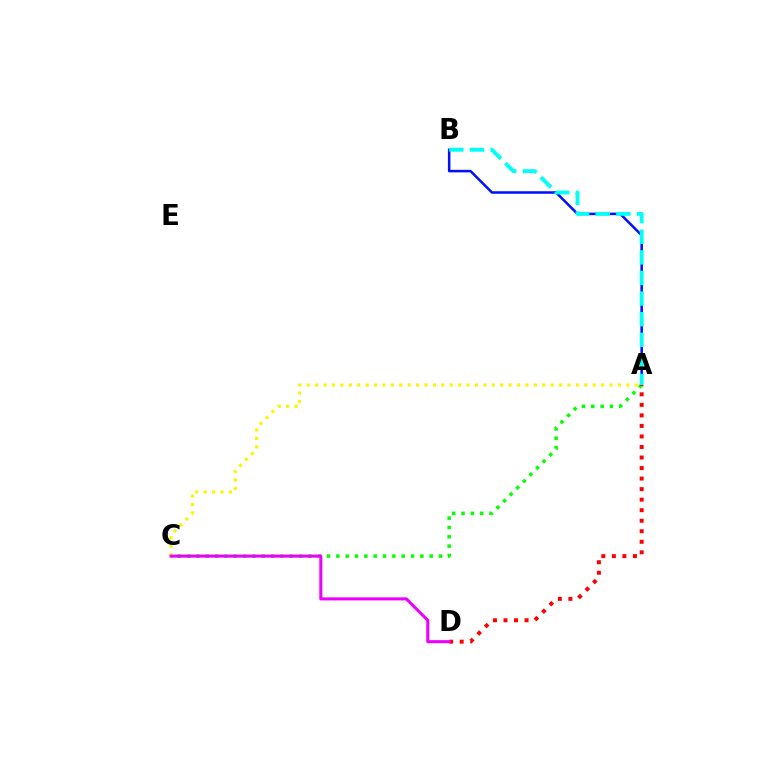{('A', 'B'): [{'color': '#0010ff', 'line_style': 'solid', 'thickness': 1.82}, {'color': '#00fff6', 'line_style': 'dashed', 'thickness': 2.8}], ('A', 'C'): [{'color': '#08ff00', 'line_style': 'dotted', 'thickness': 2.53}, {'color': '#fcf500', 'line_style': 'dotted', 'thickness': 2.28}], ('A', 'D'): [{'color': '#ff0000', 'line_style': 'dotted', 'thickness': 2.86}], ('C', 'D'): [{'color': '#ee00ff', 'line_style': 'solid', 'thickness': 2.2}]}